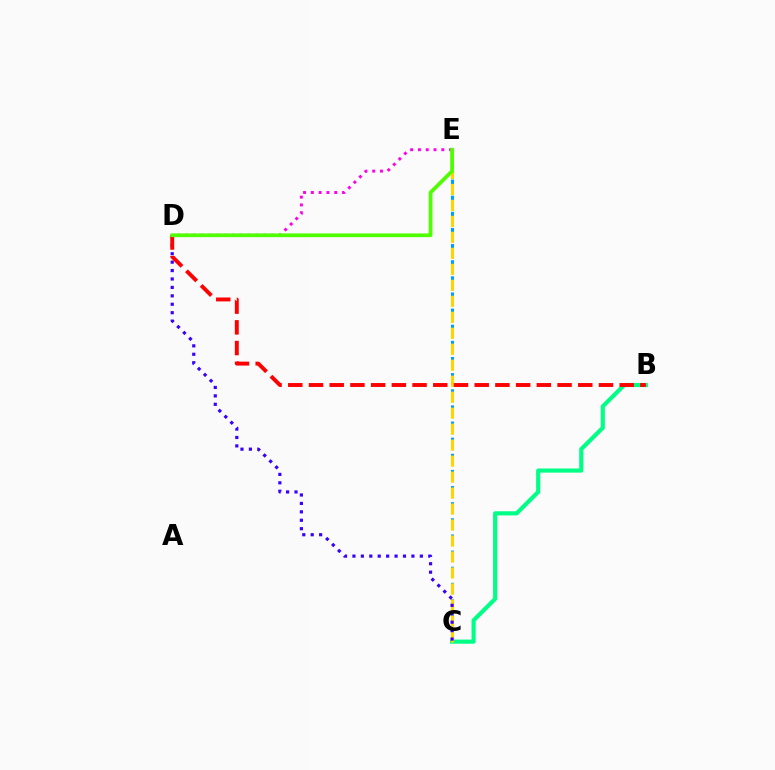{('C', 'E'): [{'color': '#009eff', 'line_style': 'dashed', 'thickness': 2.19}, {'color': '#ffd500', 'line_style': 'dashed', 'thickness': 2.17}], ('B', 'C'): [{'color': '#00ff86', 'line_style': 'solid', 'thickness': 2.98}], ('C', 'D'): [{'color': '#3700ff', 'line_style': 'dotted', 'thickness': 2.29}], ('B', 'D'): [{'color': '#ff0000', 'line_style': 'dashed', 'thickness': 2.81}], ('D', 'E'): [{'color': '#ff00ed', 'line_style': 'dotted', 'thickness': 2.12}, {'color': '#4fff00', 'line_style': 'solid', 'thickness': 2.7}]}